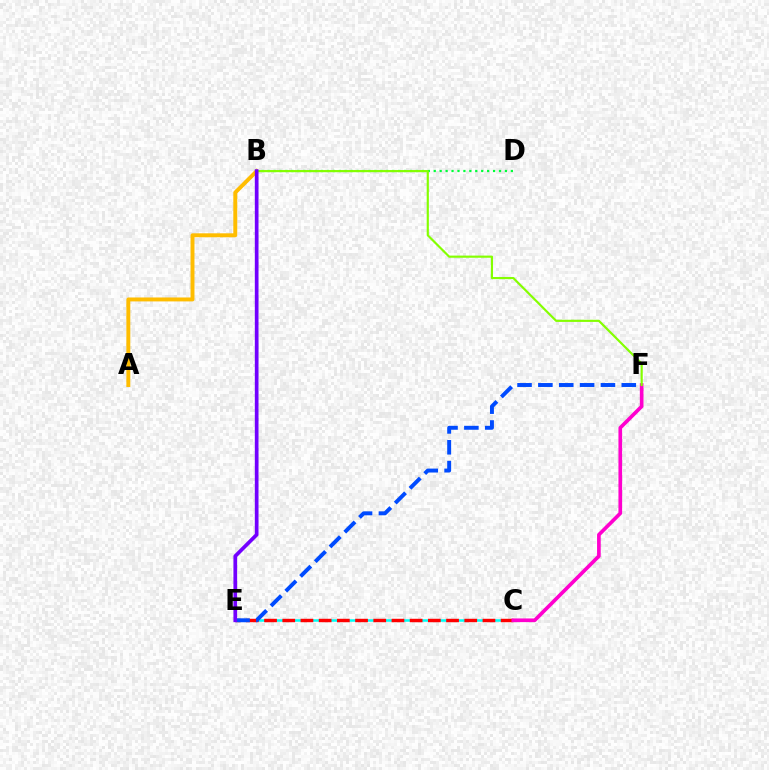{('C', 'E'): [{'color': '#00fff6', 'line_style': 'solid', 'thickness': 1.82}, {'color': '#ff0000', 'line_style': 'dashed', 'thickness': 2.47}], ('A', 'B'): [{'color': '#ffbd00', 'line_style': 'solid', 'thickness': 2.83}], ('C', 'F'): [{'color': '#ff00cf', 'line_style': 'solid', 'thickness': 2.64}], ('B', 'D'): [{'color': '#00ff39', 'line_style': 'dotted', 'thickness': 1.61}], ('B', 'F'): [{'color': '#84ff00', 'line_style': 'solid', 'thickness': 1.56}], ('E', 'F'): [{'color': '#004bff', 'line_style': 'dashed', 'thickness': 2.83}], ('B', 'E'): [{'color': '#7200ff', 'line_style': 'solid', 'thickness': 2.66}]}